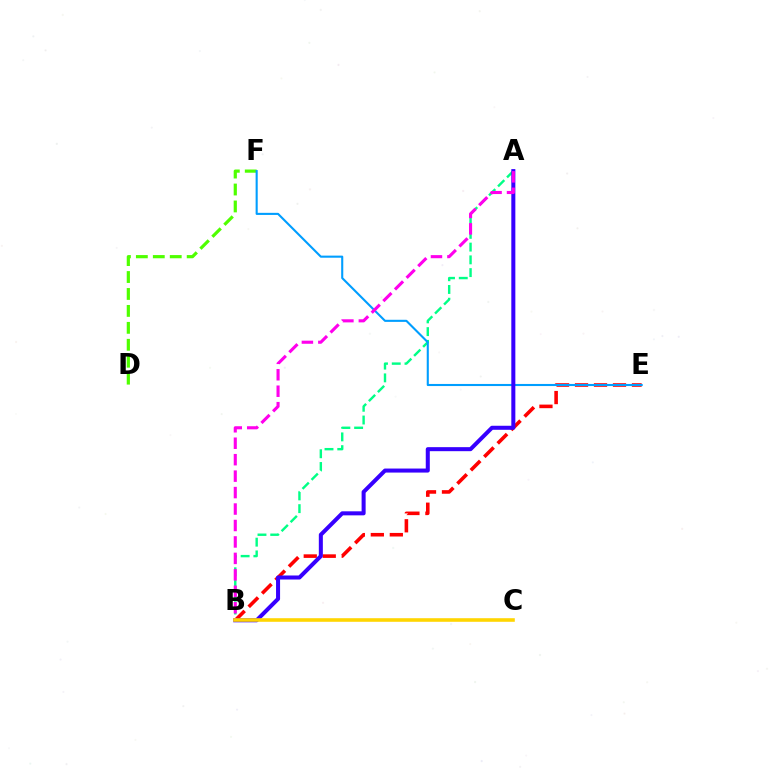{('B', 'E'): [{'color': '#ff0000', 'line_style': 'dashed', 'thickness': 2.58}], ('D', 'F'): [{'color': '#4fff00', 'line_style': 'dashed', 'thickness': 2.3}], ('A', 'B'): [{'color': '#00ff86', 'line_style': 'dashed', 'thickness': 1.73}, {'color': '#3700ff', 'line_style': 'solid', 'thickness': 2.9}, {'color': '#ff00ed', 'line_style': 'dashed', 'thickness': 2.23}], ('E', 'F'): [{'color': '#009eff', 'line_style': 'solid', 'thickness': 1.51}], ('B', 'C'): [{'color': '#ffd500', 'line_style': 'solid', 'thickness': 2.58}]}